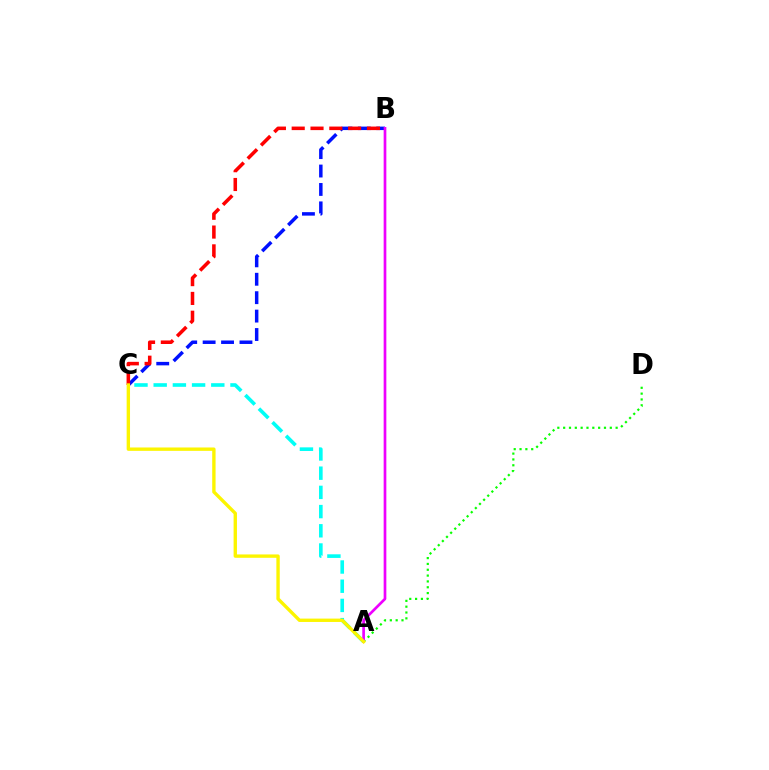{('B', 'C'): [{'color': '#0010ff', 'line_style': 'dashed', 'thickness': 2.5}, {'color': '#ff0000', 'line_style': 'dashed', 'thickness': 2.55}], ('A', 'D'): [{'color': '#08ff00', 'line_style': 'dotted', 'thickness': 1.58}], ('A', 'C'): [{'color': '#00fff6', 'line_style': 'dashed', 'thickness': 2.61}, {'color': '#fcf500', 'line_style': 'solid', 'thickness': 2.42}], ('A', 'B'): [{'color': '#ee00ff', 'line_style': 'solid', 'thickness': 1.93}]}